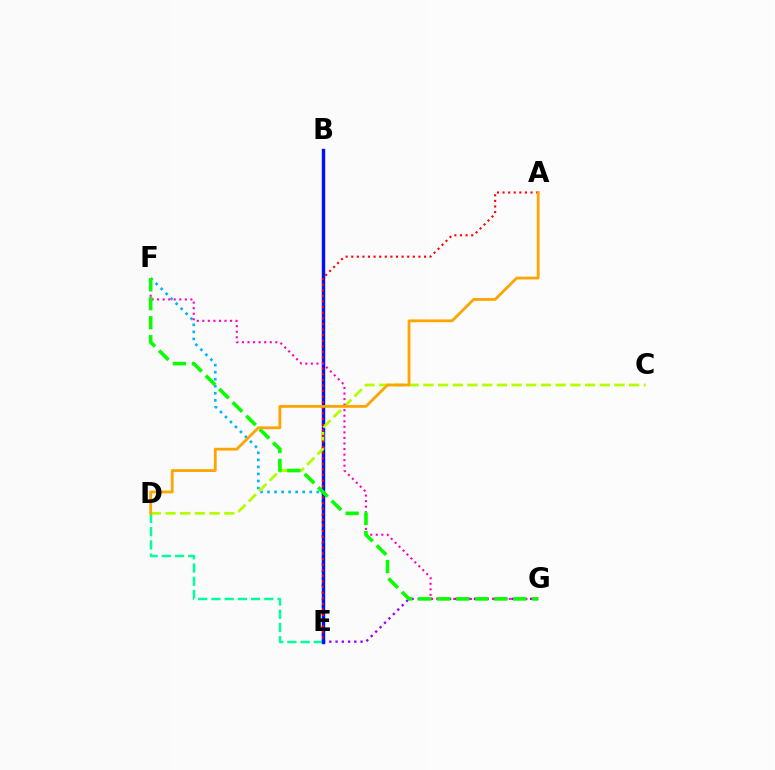{('E', 'F'): [{'color': '#00b5ff', 'line_style': 'dotted', 'thickness': 1.91}], ('E', 'G'): [{'color': '#9b00ff', 'line_style': 'dotted', 'thickness': 1.7}], ('D', 'E'): [{'color': '#00ff9d', 'line_style': 'dashed', 'thickness': 1.8}], ('B', 'E'): [{'color': '#0010ff', 'line_style': 'solid', 'thickness': 2.44}], ('C', 'D'): [{'color': '#b3ff00', 'line_style': 'dashed', 'thickness': 2.0}], ('A', 'E'): [{'color': '#ff0000', 'line_style': 'dotted', 'thickness': 1.52}], ('F', 'G'): [{'color': '#ff00bd', 'line_style': 'dotted', 'thickness': 1.51}, {'color': '#08ff00', 'line_style': 'dashed', 'thickness': 2.58}], ('A', 'D'): [{'color': '#ffa500', 'line_style': 'solid', 'thickness': 2.02}]}